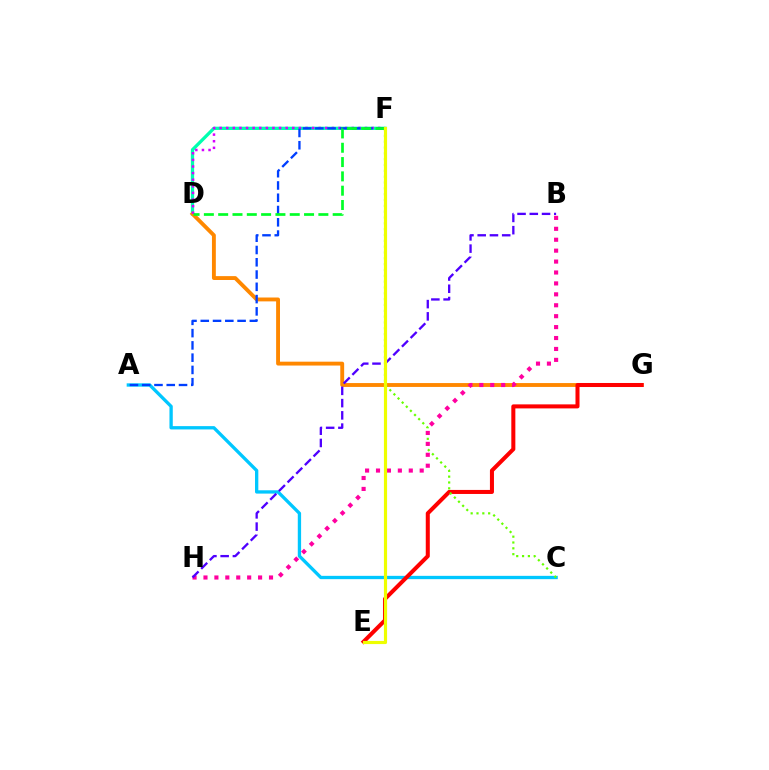{('D', 'F'): [{'color': '#00ffaf', 'line_style': 'solid', 'thickness': 2.37}, {'color': '#d600ff', 'line_style': 'dotted', 'thickness': 1.8}, {'color': '#00ff27', 'line_style': 'dashed', 'thickness': 1.94}], ('D', 'G'): [{'color': '#ff8800', 'line_style': 'solid', 'thickness': 2.79}], ('A', 'C'): [{'color': '#00c7ff', 'line_style': 'solid', 'thickness': 2.39}], ('E', 'G'): [{'color': '#ff0000', 'line_style': 'solid', 'thickness': 2.9}], ('A', 'F'): [{'color': '#003fff', 'line_style': 'dashed', 'thickness': 1.67}], ('C', 'F'): [{'color': '#66ff00', 'line_style': 'dotted', 'thickness': 1.58}], ('B', 'H'): [{'color': '#ff00a0', 'line_style': 'dotted', 'thickness': 2.97}, {'color': '#4f00ff', 'line_style': 'dashed', 'thickness': 1.66}], ('E', 'F'): [{'color': '#eeff00', 'line_style': 'solid', 'thickness': 2.27}]}